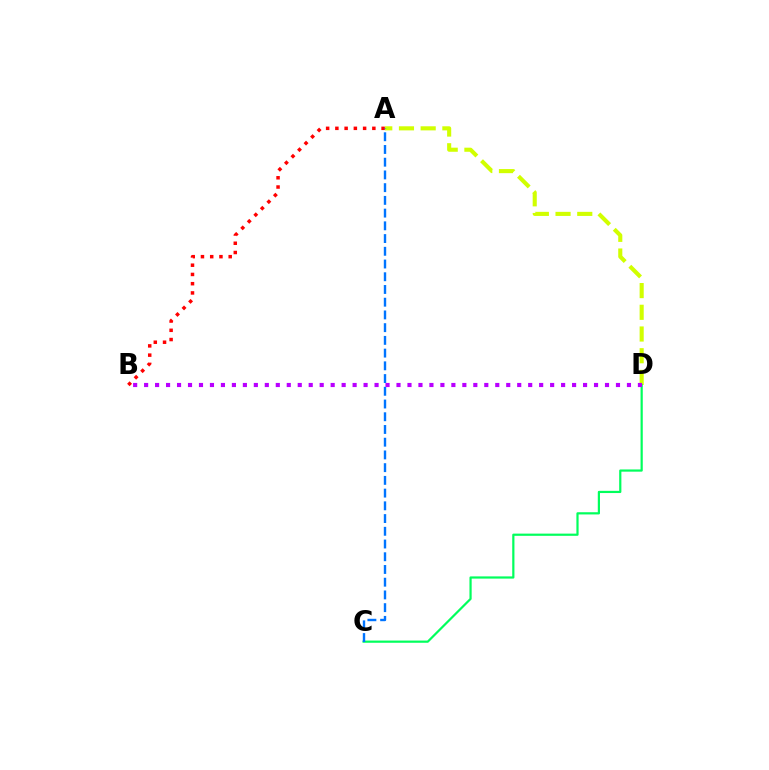{('A', 'D'): [{'color': '#d1ff00', 'line_style': 'dashed', 'thickness': 2.95}], ('A', 'B'): [{'color': '#ff0000', 'line_style': 'dotted', 'thickness': 2.51}], ('C', 'D'): [{'color': '#00ff5c', 'line_style': 'solid', 'thickness': 1.59}], ('A', 'C'): [{'color': '#0074ff', 'line_style': 'dashed', 'thickness': 1.73}], ('B', 'D'): [{'color': '#b900ff', 'line_style': 'dotted', 'thickness': 2.98}]}